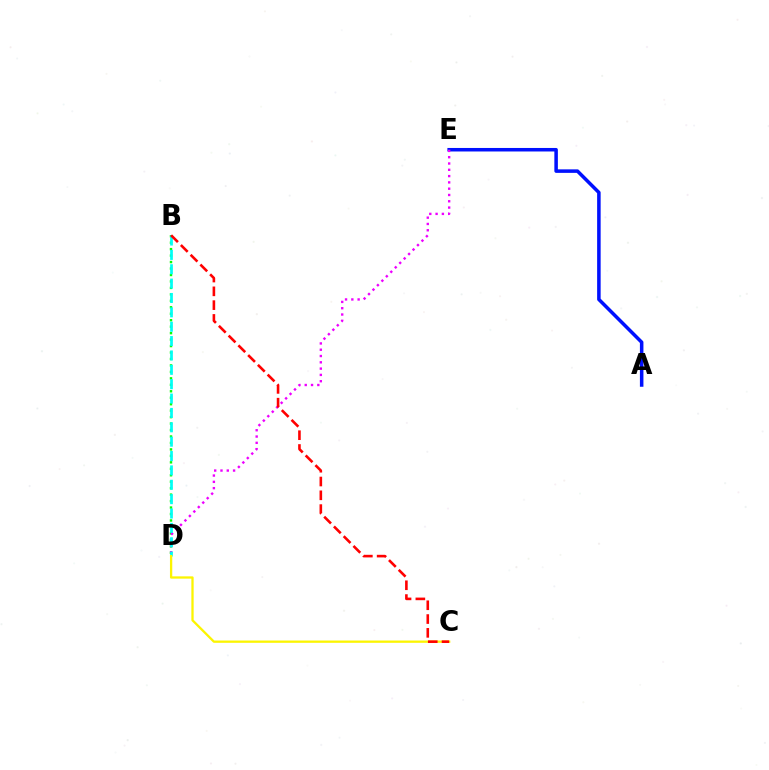{('A', 'E'): [{'color': '#0010ff', 'line_style': 'solid', 'thickness': 2.53}], ('B', 'D'): [{'color': '#08ff00', 'line_style': 'dotted', 'thickness': 1.76}, {'color': '#00fff6', 'line_style': 'dashed', 'thickness': 1.95}], ('D', 'E'): [{'color': '#ee00ff', 'line_style': 'dotted', 'thickness': 1.71}], ('C', 'D'): [{'color': '#fcf500', 'line_style': 'solid', 'thickness': 1.65}], ('B', 'C'): [{'color': '#ff0000', 'line_style': 'dashed', 'thickness': 1.87}]}